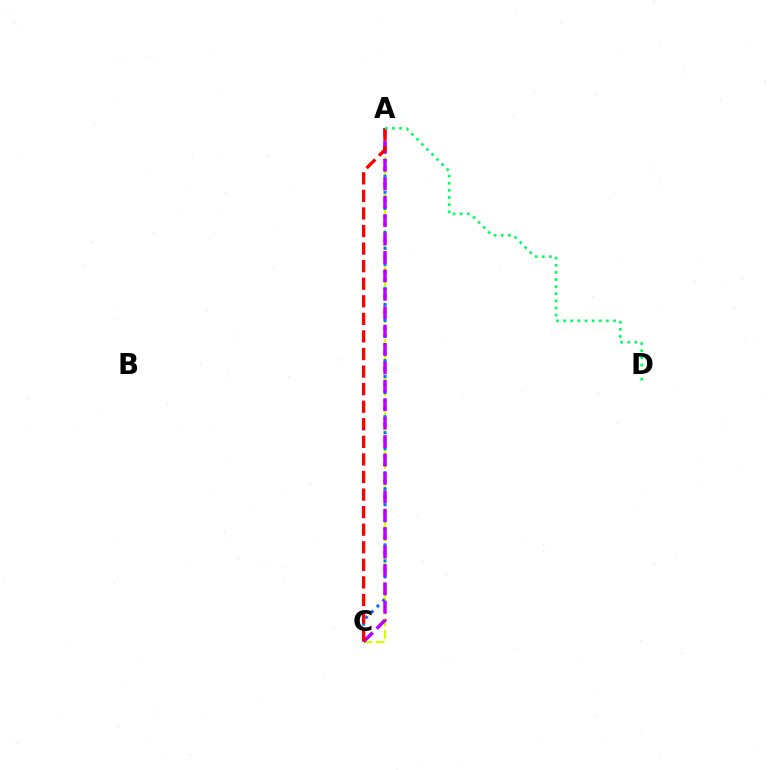{('A', 'C'): [{'color': '#d1ff00', 'line_style': 'dashed', 'thickness': 1.65}, {'color': '#0074ff', 'line_style': 'dotted', 'thickness': 2.18}, {'color': '#b900ff', 'line_style': 'dashed', 'thickness': 2.5}, {'color': '#ff0000', 'line_style': 'dashed', 'thickness': 2.39}], ('A', 'D'): [{'color': '#00ff5c', 'line_style': 'dotted', 'thickness': 1.94}]}